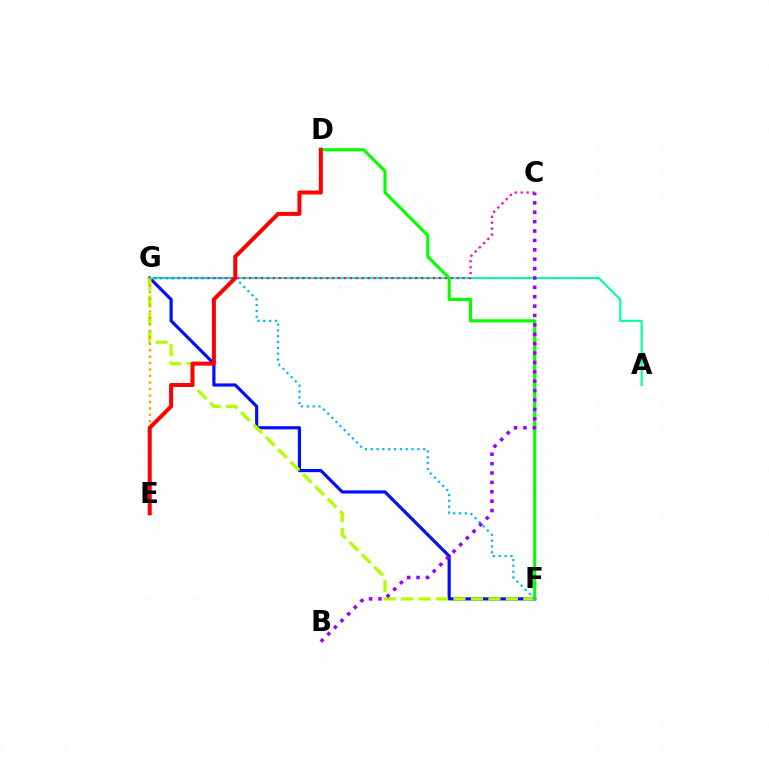{('F', 'G'): [{'color': '#0010ff', 'line_style': 'solid', 'thickness': 2.29}, {'color': '#b3ff00', 'line_style': 'dashed', 'thickness': 2.37}, {'color': '#00b5ff', 'line_style': 'dotted', 'thickness': 1.58}], ('A', 'G'): [{'color': '#00ff9d', 'line_style': 'solid', 'thickness': 1.52}], ('C', 'G'): [{'color': '#ff00bd', 'line_style': 'dotted', 'thickness': 1.61}], ('D', 'F'): [{'color': '#08ff00', 'line_style': 'solid', 'thickness': 2.26}], ('E', 'G'): [{'color': '#ffa500', 'line_style': 'dotted', 'thickness': 1.76}], ('D', 'E'): [{'color': '#ff0000', 'line_style': 'solid', 'thickness': 2.88}], ('B', 'C'): [{'color': '#9b00ff', 'line_style': 'dotted', 'thickness': 2.55}]}